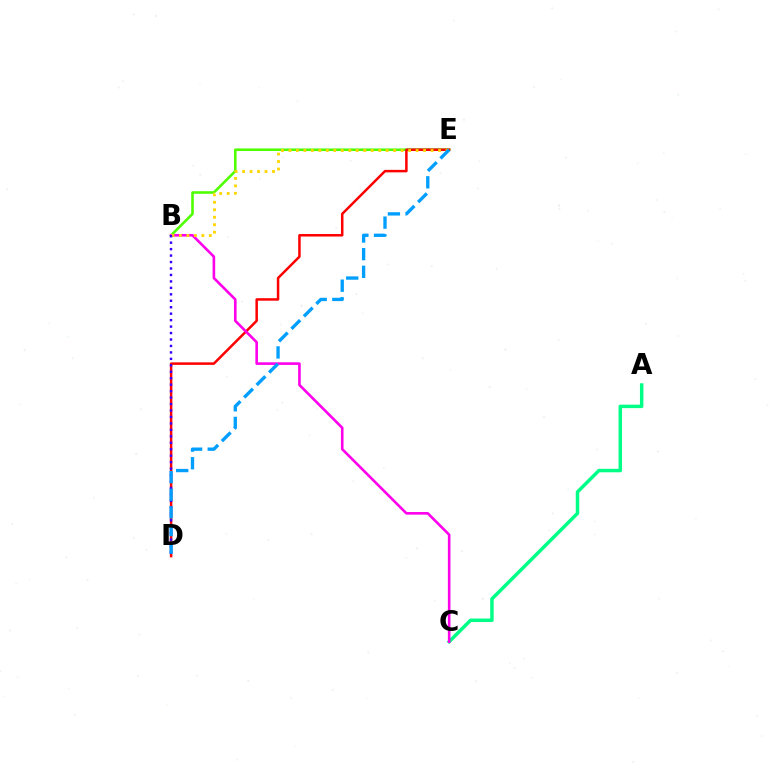{('B', 'E'): [{'color': '#4fff00', 'line_style': 'solid', 'thickness': 1.87}, {'color': '#ffd500', 'line_style': 'dotted', 'thickness': 2.03}], ('D', 'E'): [{'color': '#ff0000', 'line_style': 'solid', 'thickness': 1.8}, {'color': '#009eff', 'line_style': 'dashed', 'thickness': 2.4}], ('A', 'C'): [{'color': '#00ff86', 'line_style': 'solid', 'thickness': 2.5}], ('B', 'C'): [{'color': '#ff00ed', 'line_style': 'solid', 'thickness': 1.88}], ('B', 'D'): [{'color': '#3700ff', 'line_style': 'dotted', 'thickness': 1.75}]}